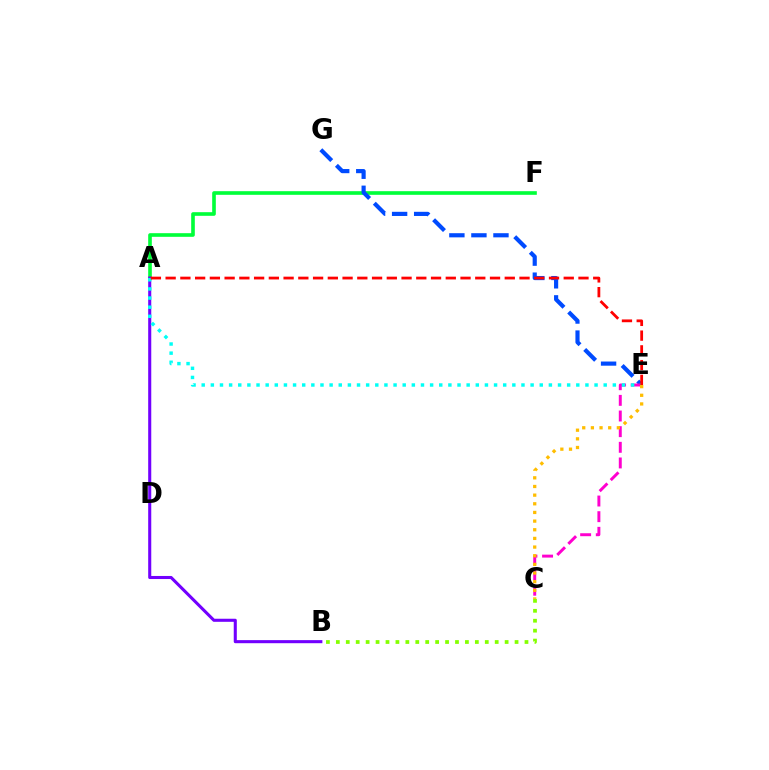{('B', 'C'): [{'color': '#84ff00', 'line_style': 'dotted', 'thickness': 2.7}], ('A', 'F'): [{'color': '#00ff39', 'line_style': 'solid', 'thickness': 2.61}], ('E', 'G'): [{'color': '#004bff', 'line_style': 'dashed', 'thickness': 2.99}], ('C', 'E'): [{'color': '#ff00cf', 'line_style': 'dashed', 'thickness': 2.13}, {'color': '#ffbd00', 'line_style': 'dotted', 'thickness': 2.35}], ('A', 'B'): [{'color': '#7200ff', 'line_style': 'solid', 'thickness': 2.21}], ('A', 'E'): [{'color': '#00fff6', 'line_style': 'dotted', 'thickness': 2.48}, {'color': '#ff0000', 'line_style': 'dashed', 'thickness': 2.0}]}